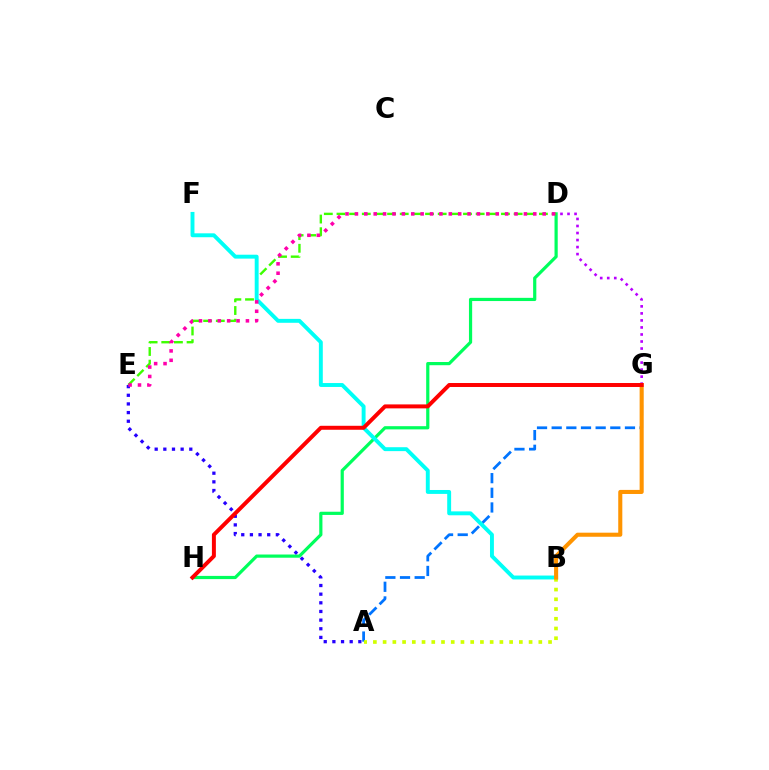{('D', 'H'): [{'color': '#00ff5c', 'line_style': 'solid', 'thickness': 2.3}], ('A', 'G'): [{'color': '#0074ff', 'line_style': 'dashed', 'thickness': 1.99}], ('D', 'G'): [{'color': '#b900ff', 'line_style': 'dotted', 'thickness': 1.91}], ('A', 'E'): [{'color': '#2500ff', 'line_style': 'dotted', 'thickness': 2.35}], ('D', 'E'): [{'color': '#3dff00', 'line_style': 'dashed', 'thickness': 1.72}, {'color': '#ff00ac', 'line_style': 'dotted', 'thickness': 2.55}], ('B', 'F'): [{'color': '#00fff6', 'line_style': 'solid', 'thickness': 2.81}], ('A', 'B'): [{'color': '#d1ff00', 'line_style': 'dotted', 'thickness': 2.64}], ('B', 'G'): [{'color': '#ff9400', 'line_style': 'solid', 'thickness': 2.93}], ('G', 'H'): [{'color': '#ff0000', 'line_style': 'solid', 'thickness': 2.86}]}